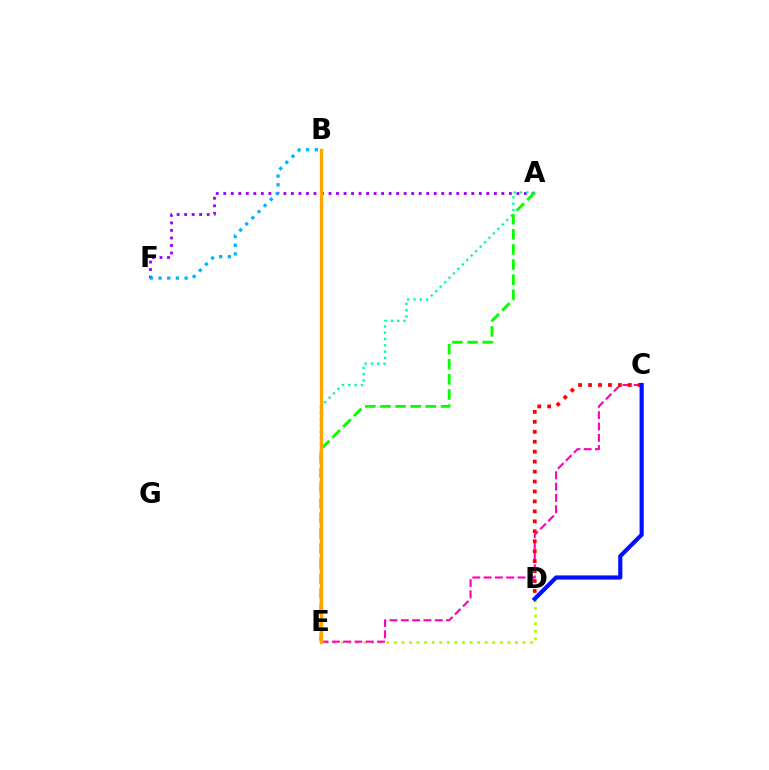{('D', 'E'): [{'color': '#b3ff00', 'line_style': 'dotted', 'thickness': 2.06}], ('A', 'F'): [{'color': '#9b00ff', 'line_style': 'dotted', 'thickness': 2.04}], ('A', 'E'): [{'color': '#00ff9d', 'line_style': 'dotted', 'thickness': 1.71}, {'color': '#08ff00', 'line_style': 'dashed', 'thickness': 2.06}], ('C', 'E'): [{'color': '#ff00bd', 'line_style': 'dashed', 'thickness': 1.53}], ('C', 'D'): [{'color': '#ff0000', 'line_style': 'dotted', 'thickness': 2.7}, {'color': '#0010ff', 'line_style': 'solid', 'thickness': 3.0}], ('B', 'F'): [{'color': '#00b5ff', 'line_style': 'dotted', 'thickness': 2.36}], ('B', 'E'): [{'color': '#ffa500', 'line_style': 'solid', 'thickness': 2.41}]}